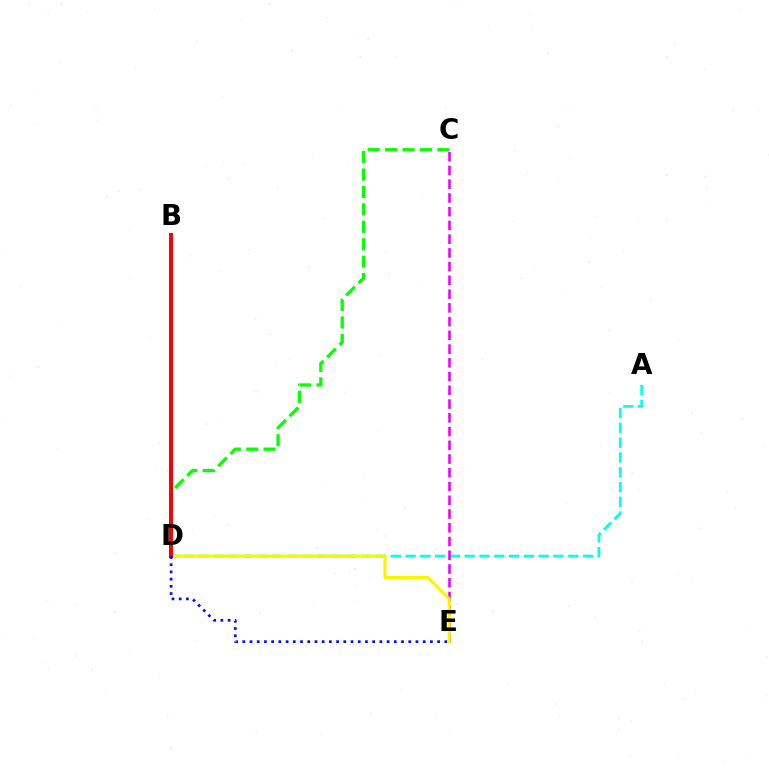{('C', 'D'): [{'color': '#08ff00', 'line_style': 'dashed', 'thickness': 2.37}], ('A', 'D'): [{'color': '#00fff6', 'line_style': 'dashed', 'thickness': 2.01}], ('C', 'E'): [{'color': '#ee00ff', 'line_style': 'dashed', 'thickness': 1.87}], ('D', 'E'): [{'color': '#fcf500', 'line_style': 'solid', 'thickness': 2.21}, {'color': '#0010ff', 'line_style': 'dotted', 'thickness': 1.96}], ('B', 'D'): [{'color': '#ff0000', 'line_style': 'solid', 'thickness': 2.88}]}